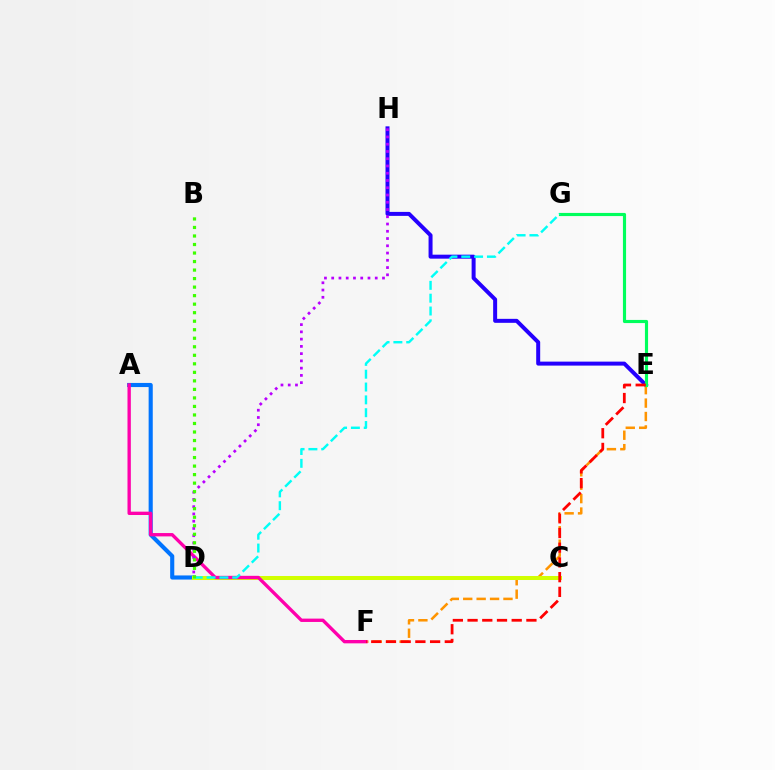{('E', 'H'): [{'color': '#2500ff', 'line_style': 'solid', 'thickness': 2.87}], ('A', 'D'): [{'color': '#0074ff', 'line_style': 'solid', 'thickness': 2.97}], ('E', 'F'): [{'color': '#ff9400', 'line_style': 'dashed', 'thickness': 1.82}, {'color': '#ff0000', 'line_style': 'dashed', 'thickness': 2.0}], ('C', 'D'): [{'color': '#d1ff00', 'line_style': 'solid', 'thickness': 2.88}], ('A', 'F'): [{'color': '#ff00ac', 'line_style': 'solid', 'thickness': 2.41}], ('E', 'G'): [{'color': '#00ff5c', 'line_style': 'solid', 'thickness': 2.27}], ('D', 'H'): [{'color': '#b900ff', 'line_style': 'dotted', 'thickness': 1.97}], ('D', 'G'): [{'color': '#00fff6', 'line_style': 'dashed', 'thickness': 1.74}], ('B', 'D'): [{'color': '#3dff00', 'line_style': 'dotted', 'thickness': 2.32}]}